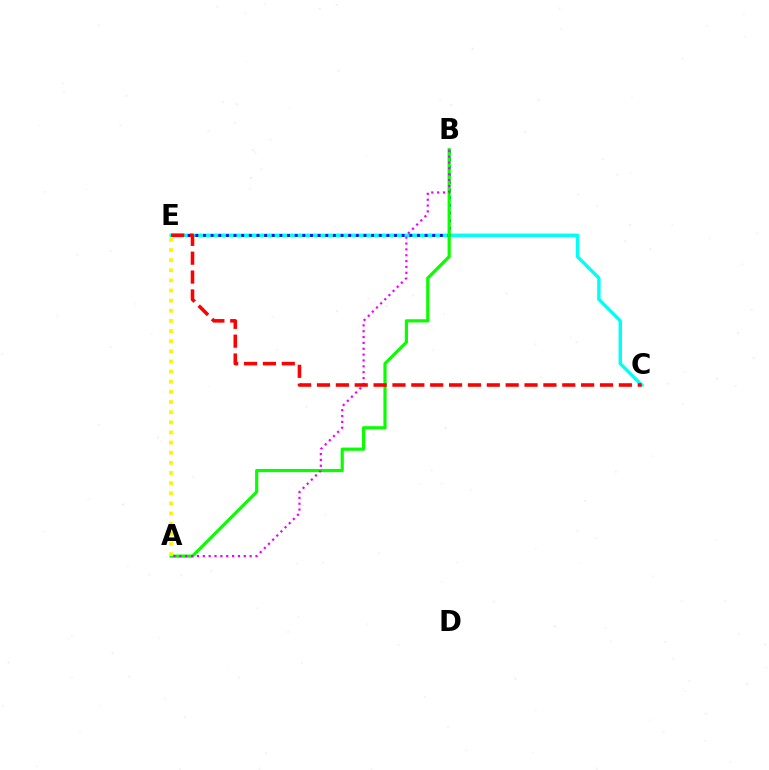{('C', 'E'): [{'color': '#00fff6', 'line_style': 'solid', 'thickness': 2.45}, {'color': '#ff0000', 'line_style': 'dashed', 'thickness': 2.56}], ('B', 'E'): [{'color': '#0010ff', 'line_style': 'dotted', 'thickness': 2.08}], ('A', 'B'): [{'color': '#08ff00', 'line_style': 'solid', 'thickness': 2.3}, {'color': '#ee00ff', 'line_style': 'dotted', 'thickness': 1.59}], ('A', 'E'): [{'color': '#fcf500', 'line_style': 'dotted', 'thickness': 2.75}]}